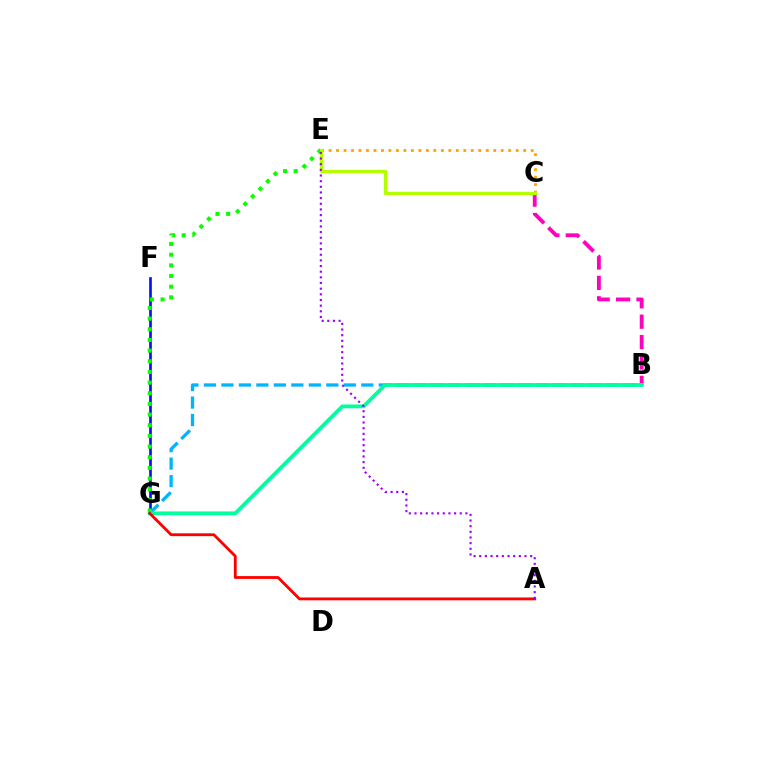{('F', 'G'): [{'color': '#0010ff', 'line_style': 'solid', 'thickness': 1.91}], ('B', 'G'): [{'color': '#00b5ff', 'line_style': 'dashed', 'thickness': 2.38}, {'color': '#00ff9d', 'line_style': 'solid', 'thickness': 2.73}], ('B', 'C'): [{'color': '#ff00bd', 'line_style': 'dashed', 'thickness': 2.77}], ('E', 'G'): [{'color': '#08ff00', 'line_style': 'dotted', 'thickness': 2.9}], ('C', 'E'): [{'color': '#ffa500', 'line_style': 'dotted', 'thickness': 2.03}, {'color': '#b3ff00', 'line_style': 'solid', 'thickness': 2.38}], ('A', 'G'): [{'color': '#ff0000', 'line_style': 'solid', 'thickness': 2.03}], ('A', 'E'): [{'color': '#9b00ff', 'line_style': 'dotted', 'thickness': 1.54}]}